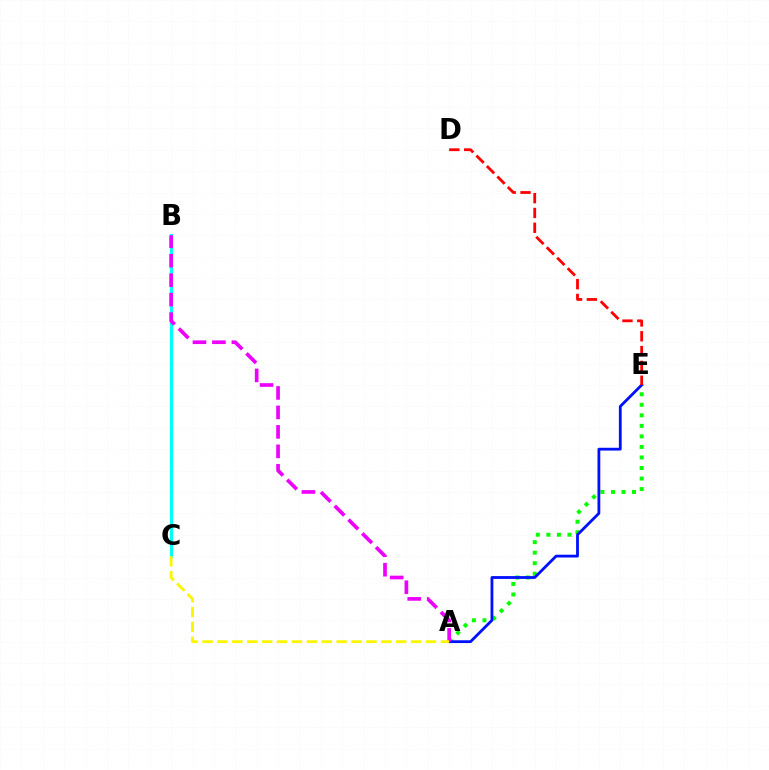{('A', 'E'): [{'color': '#08ff00', 'line_style': 'dotted', 'thickness': 2.86}, {'color': '#0010ff', 'line_style': 'solid', 'thickness': 2.02}], ('D', 'E'): [{'color': '#ff0000', 'line_style': 'dashed', 'thickness': 2.01}], ('B', 'C'): [{'color': '#00fff6', 'line_style': 'solid', 'thickness': 2.24}], ('A', 'B'): [{'color': '#ee00ff', 'line_style': 'dashed', 'thickness': 2.64}], ('A', 'C'): [{'color': '#fcf500', 'line_style': 'dashed', 'thickness': 2.02}]}